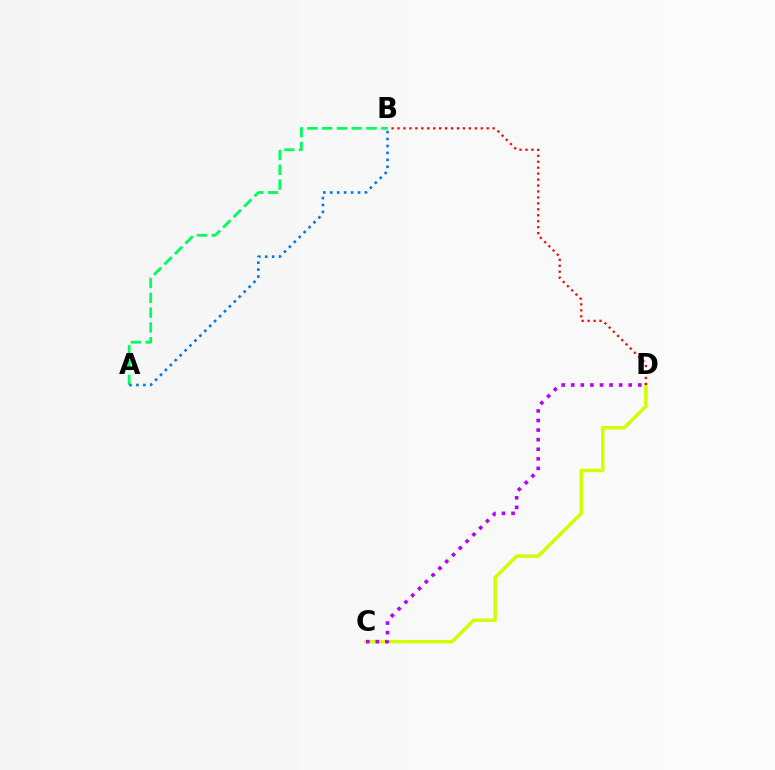{('A', 'B'): [{'color': '#00ff5c', 'line_style': 'dashed', 'thickness': 2.01}, {'color': '#0074ff', 'line_style': 'dotted', 'thickness': 1.89}], ('C', 'D'): [{'color': '#d1ff00', 'line_style': 'solid', 'thickness': 2.49}, {'color': '#b900ff', 'line_style': 'dotted', 'thickness': 2.6}], ('B', 'D'): [{'color': '#ff0000', 'line_style': 'dotted', 'thickness': 1.62}]}